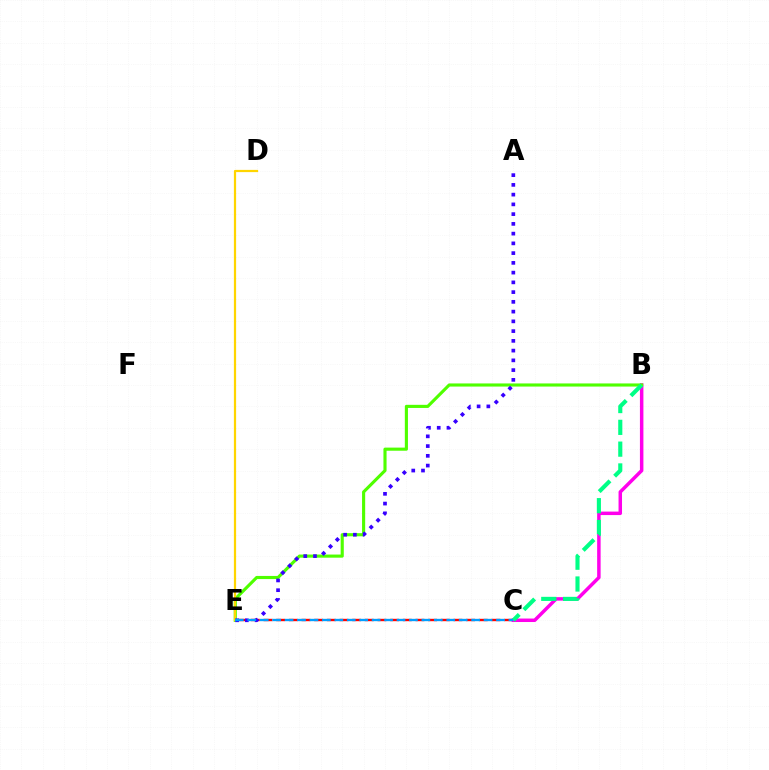{('C', 'E'): [{'color': '#ff0000', 'line_style': 'dashed', 'thickness': 1.72}, {'color': '#009eff', 'line_style': 'dashed', 'thickness': 1.69}], ('B', 'C'): [{'color': '#ff00ed', 'line_style': 'solid', 'thickness': 2.51}, {'color': '#00ff86', 'line_style': 'dashed', 'thickness': 2.96}], ('B', 'E'): [{'color': '#4fff00', 'line_style': 'solid', 'thickness': 2.25}], ('D', 'E'): [{'color': '#ffd500', 'line_style': 'solid', 'thickness': 1.6}], ('A', 'E'): [{'color': '#3700ff', 'line_style': 'dotted', 'thickness': 2.65}]}